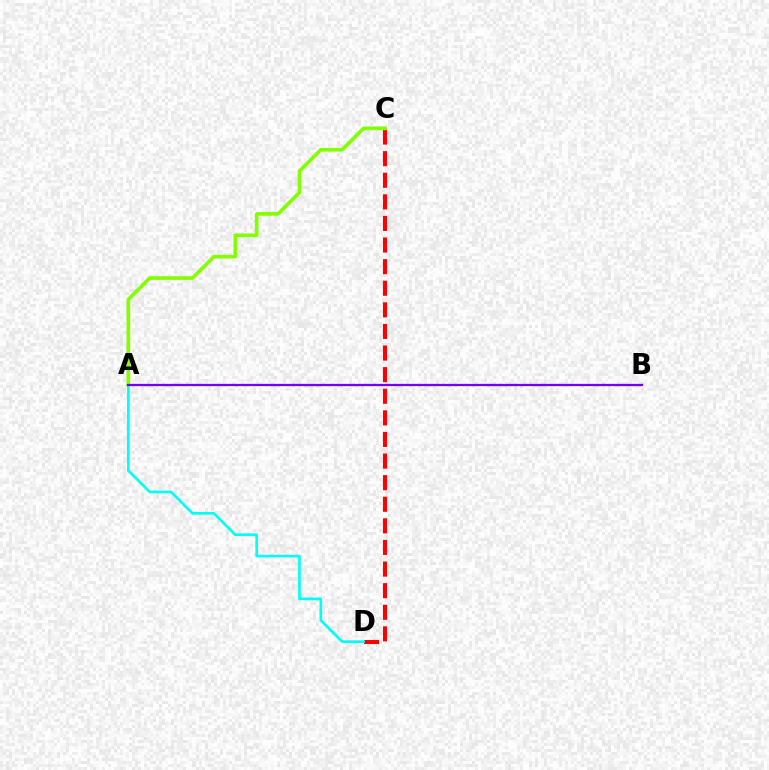{('C', 'D'): [{'color': '#ff0000', 'line_style': 'dashed', 'thickness': 2.93}], ('A', 'D'): [{'color': '#00fff6', 'line_style': 'solid', 'thickness': 1.91}], ('A', 'C'): [{'color': '#84ff00', 'line_style': 'solid', 'thickness': 2.63}], ('A', 'B'): [{'color': '#7200ff', 'line_style': 'solid', 'thickness': 1.63}]}